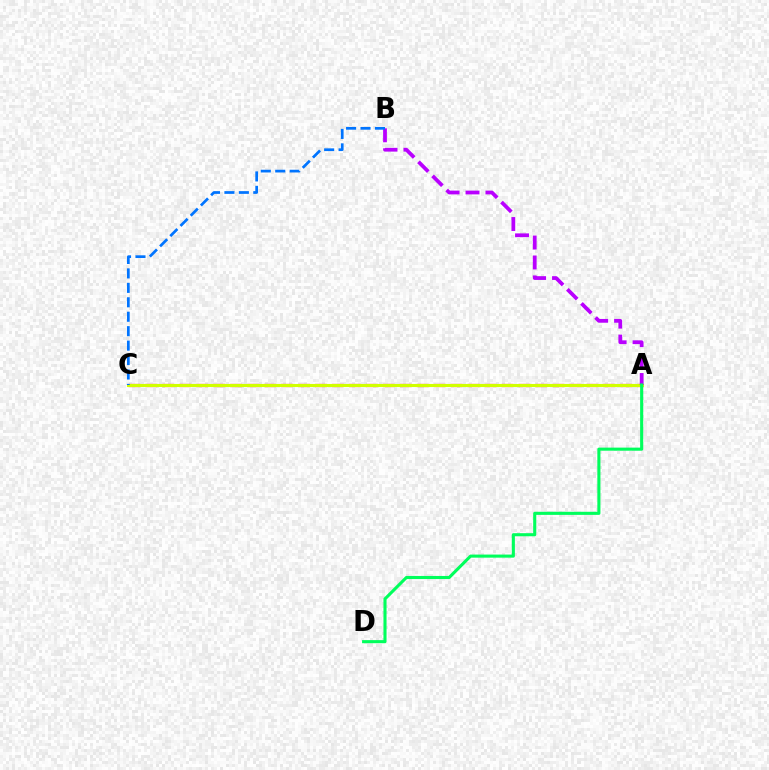{('A', 'C'): [{'color': '#ff0000', 'line_style': 'dashed', 'thickness': 2.3}, {'color': '#d1ff00', 'line_style': 'solid', 'thickness': 2.22}], ('A', 'B'): [{'color': '#b900ff', 'line_style': 'dashed', 'thickness': 2.71}], ('B', 'C'): [{'color': '#0074ff', 'line_style': 'dashed', 'thickness': 1.96}], ('A', 'D'): [{'color': '#00ff5c', 'line_style': 'solid', 'thickness': 2.22}]}